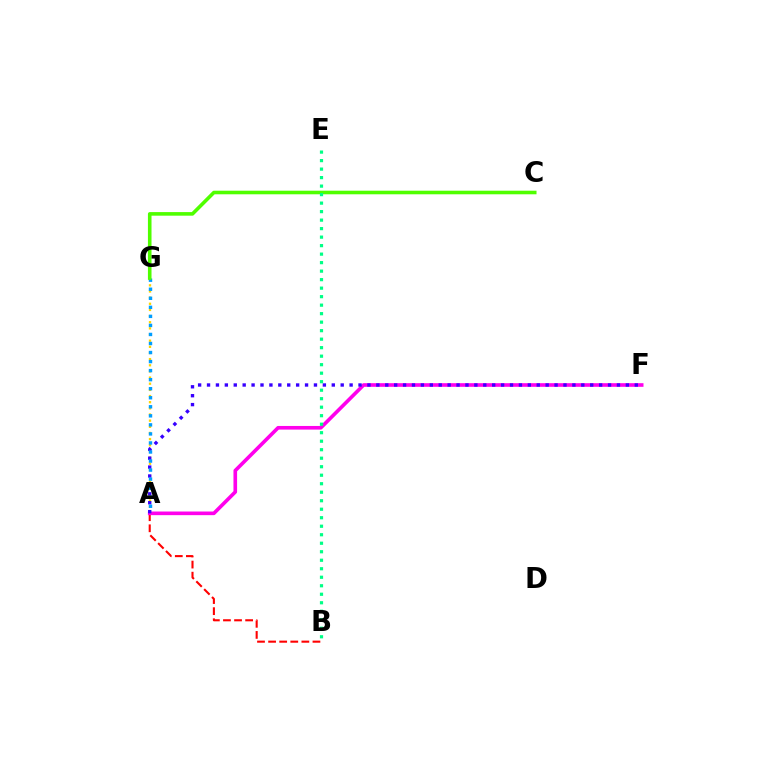{('A', 'B'): [{'color': '#ff0000', 'line_style': 'dashed', 'thickness': 1.51}], ('A', 'G'): [{'color': '#ffd500', 'line_style': 'dotted', 'thickness': 1.67}, {'color': '#009eff', 'line_style': 'dotted', 'thickness': 2.46}], ('A', 'F'): [{'color': '#ff00ed', 'line_style': 'solid', 'thickness': 2.62}, {'color': '#3700ff', 'line_style': 'dotted', 'thickness': 2.42}], ('C', 'G'): [{'color': '#4fff00', 'line_style': 'solid', 'thickness': 2.58}], ('B', 'E'): [{'color': '#00ff86', 'line_style': 'dotted', 'thickness': 2.31}]}